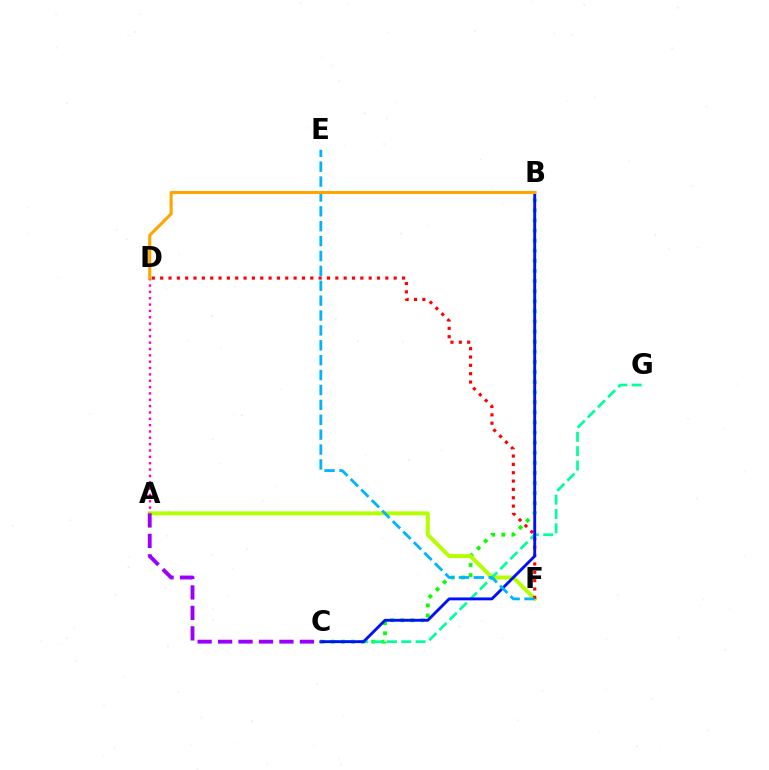{('B', 'C'): [{'color': '#08ff00', 'line_style': 'dotted', 'thickness': 2.74}, {'color': '#0010ff', 'line_style': 'solid', 'thickness': 2.07}], ('A', 'F'): [{'color': '#b3ff00', 'line_style': 'solid', 'thickness': 2.84}], ('C', 'G'): [{'color': '#00ff9d', 'line_style': 'dashed', 'thickness': 1.95}], ('D', 'F'): [{'color': '#ff0000', 'line_style': 'dotted', 'thickness': 2.27}], ('E', 'F'): [{'color': '#00b5ff', 'line_style': 'dashed', 'thickness': 2.02}], ('A', 'D'): [{'color': '#ff00bd', 'line_style': 'dotted', 'thickness': 1.72}], ('B', 'D'): [{'color': '#ffa500', 'line_style': 'solid', 'thickness': 2.21}], ('A', 'C'): [{'color': '#9b00ff', 'line_style': 'dashed', 'thickness': 2.78}]}